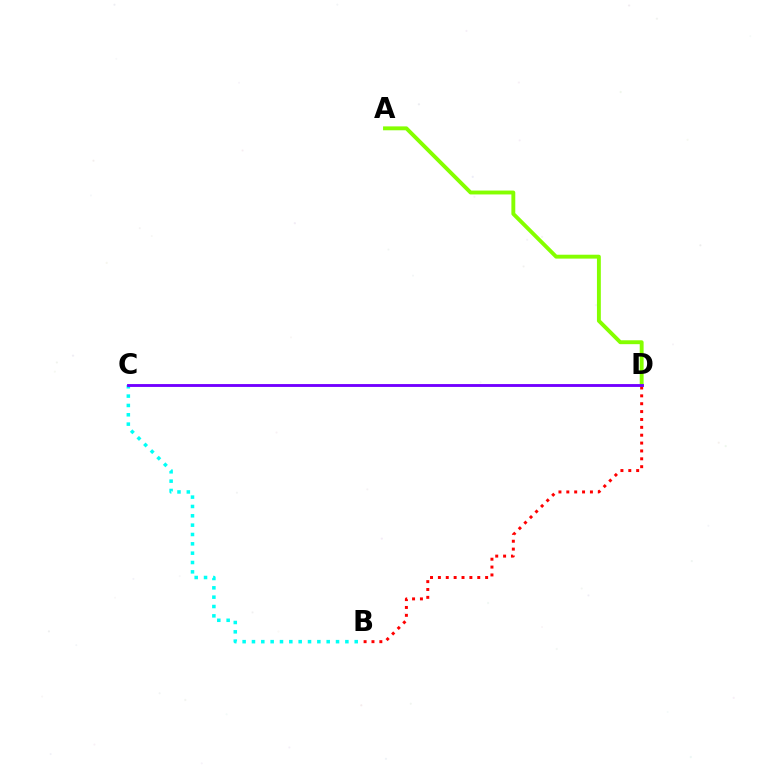{('B', 'C'): [{'color': '#00fff6', 'line_style': 'dotted', 'thickness': 2.54}], ('A', 'D'): [{'color': '#84ff00', 'line_style': 'solid', 'thickness': 2.8}], ('B', 'D'): [{'color': '#ff0000', 'line_style': 'dotted', 'thickness': 2.14}], ('C', 'D'): [{'color': '#7200ff', 'line_style': 'solid', 'thickness': 2.06}]}